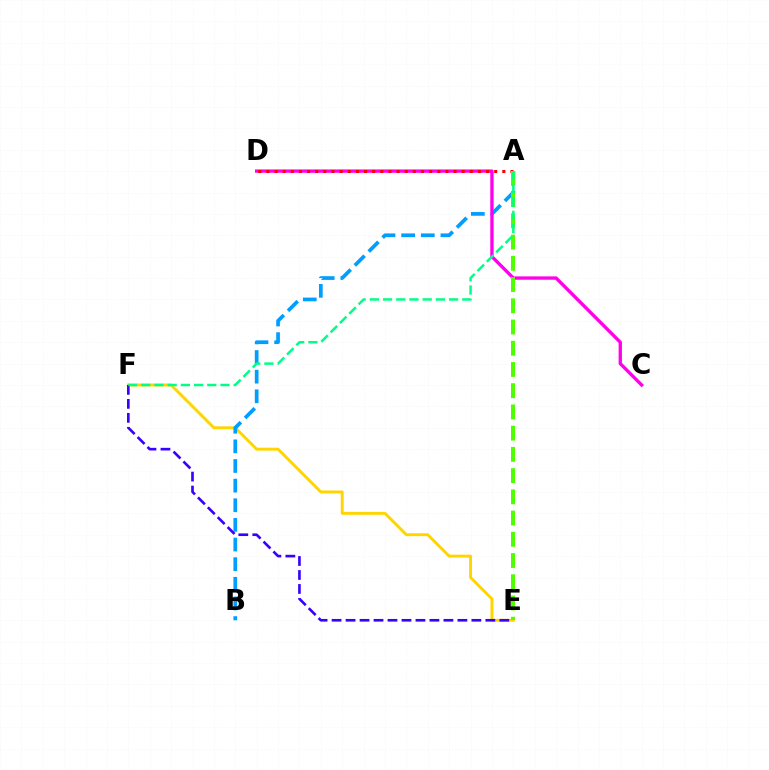{('E', 'F'): [{'color': '#ffd500', 'line_style': 'solid', 'thickness': 2.11}, {'color': '#3700ff', 'line_style': 'dashed', 'thickness': 1.9}], ('A', 'B'): [{'color': '#009eff', 'line_style': 'dashed', 'thickness': 2.67}], ('C', 'D'): [{'color': '#ff00ed', 'line_style': 'solid', 'thickness': 2.4}], ('A', 'D'): [{'color': '#ff0000', 'line_style': 'dotted', 'thickness': 2.21}], ('A', 'E'): [{'color': '#4fff00', 'line_style': 'dashed', 'thickness': 2.88}], ('A', 'F'): [{'color': '#00ff86', 'line_style': 'dashed', 'thickness': 1.79}]}